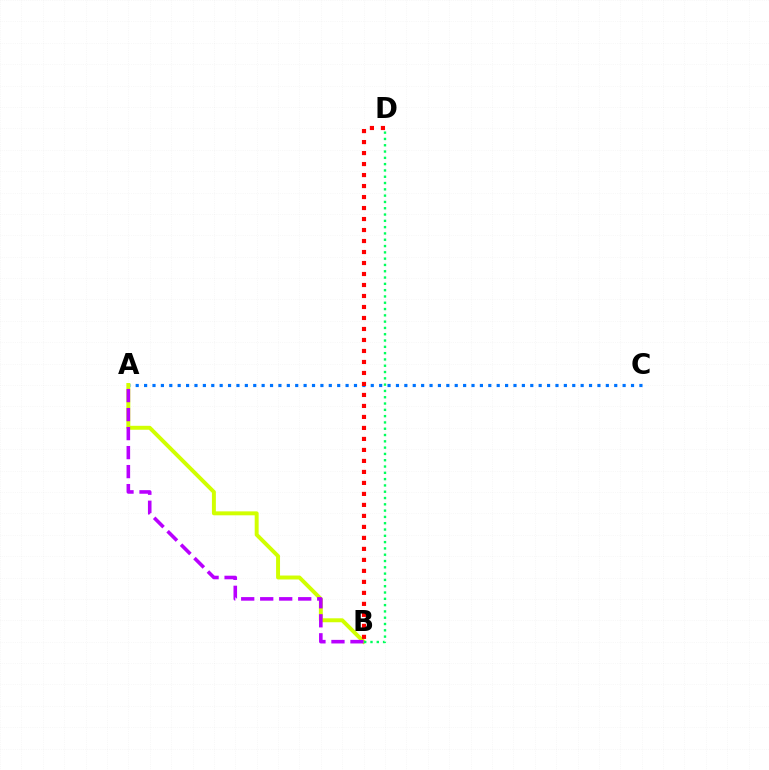{('A', 'C'): [{'color': '#0074ff', 'line_style': 'dotted', 'thickness': 2.28}], ('A', 'B'): [{'color': '#d1ff00', 'line_style': 'solid', 'thickness': 2.84}, {'color': '#b900ff', 'line_style': 'dashed', 'thickness': 2.58}], ('B', 'D'): [{'color': '#00ff5c', 'line_style': 'dotted', 'thickness': 1.71}, {'color': '#ff0000', 'line_style': 'dotted', 'thickness': 2.99}]}